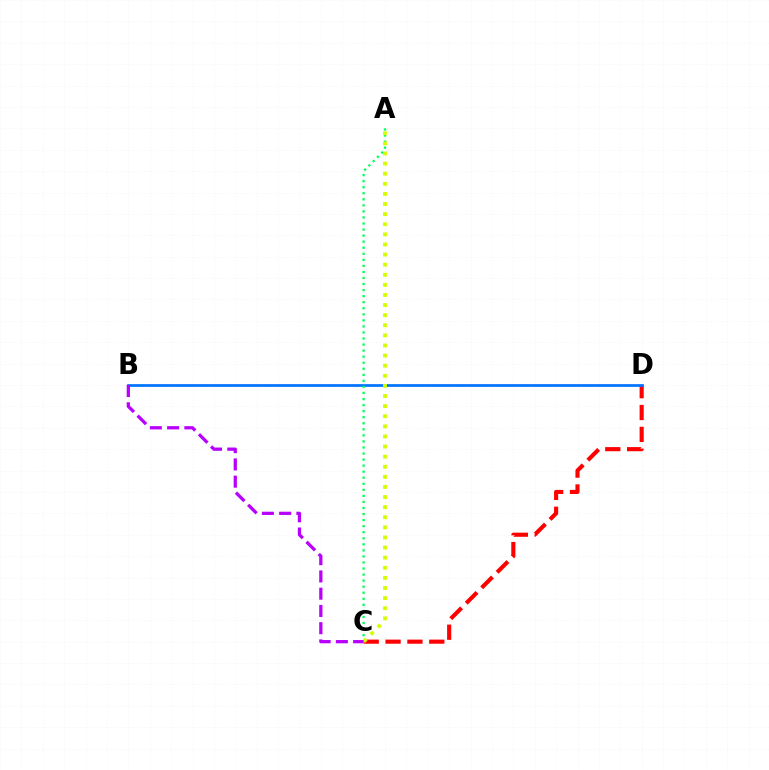{('C', 'D'): [{'color': '#ff0000', 'line_style': 'dashed', 'thickness': 2.97}], ('B', 'D'): [{'color': '#0074ff', 'line_style': 'solid', 'thickness': 1.96}], ('A', 'C'): [{'color': '#00ff5c', 'line_style': 'dotted', 'thickness': 1.64}, {'color': '#d1ff00', 'line_style': 'dotted', 'thickness': 2.75}], ('B', 'C'): [{'color': '#b900ff', 'line_style': 'dashed', 'thickness': 2.34}]}